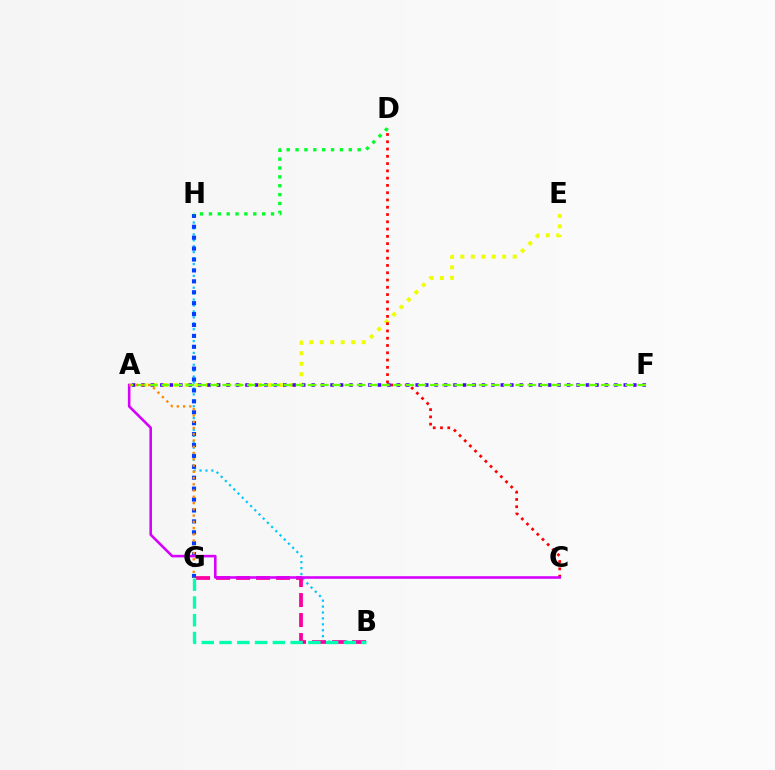{('A', 'E'): [{'color': '#eeff00', 'line_style': 'dotted', 'thickness': 2.84}], ('B', 'H'): [{'color': '#00c7ff', 'line_style': 'dotted', 'thickness': 1.61}], ('C', 'D'): [{'color': '#ff0000', 'line_style': 'dotted', 'thickness': 1.98}], ('A', 'F'): [{'color': '#4f00ff', 'line_style': 'dotted', 'thickness': 2.57}, {'color': '#66ff00', 'line_style': 'dashed', 'thickness': 1.66}], ('B', 'G'): [{'color': '#ff00a0', 'line_style': 'dashed', 'thickness': 2.72}, {'color': '#00ffaf', 'line_style': 'dashed', 'thickness': 2.41}], ('G', 'H'): [{'color': '#003fff', 'line_style': 'dotted', 'thickness': 2.96}], ('A', 'C'): [{'color': '#d600ff', 'line_style': 'solid', 'thickness': 1.86}], ('A', 'G'): [{'color': '#ff8800', 'line_style': 'dotted', 'thickness': 1.7}], ('D', 'H'): [{'color': '#00ff27', 'line_style': 'dotted', 'thickness': 2.41}]}